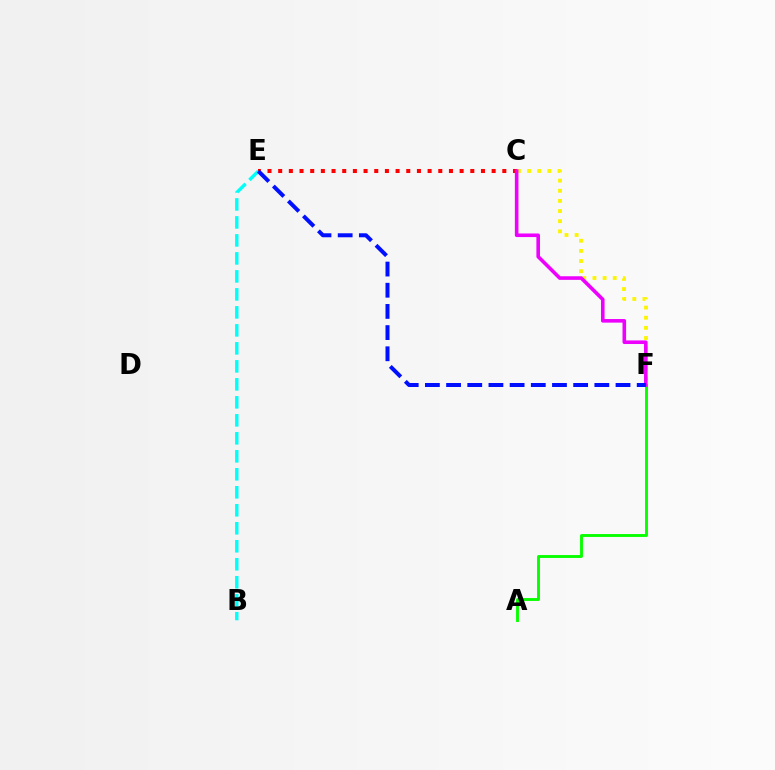{('C', 'E'): [{'color': '#ff0000', 'line_style': 'dotted', 'thickness': 2.9}], ('B', 'E'): [{'color': '#00fff6', 'line_style': 'dashed', 'thickness': 2.44}], ('A', 'F'): [{'color': '#08ff00', 'line_style': 'solid', 'thickness': 2.08}], ('C', 'F'): [{'color': '#fcf500', 'line_style': 'dotted', 'thickness': 2.76}, {'color': '#ee00ff', 'line_style': 'solid', 'thickness': 2.59}], ('E', 'F'): [{'color': '#0010ff', 'line_style': 'dashed', 'thickness': 2.88}]}